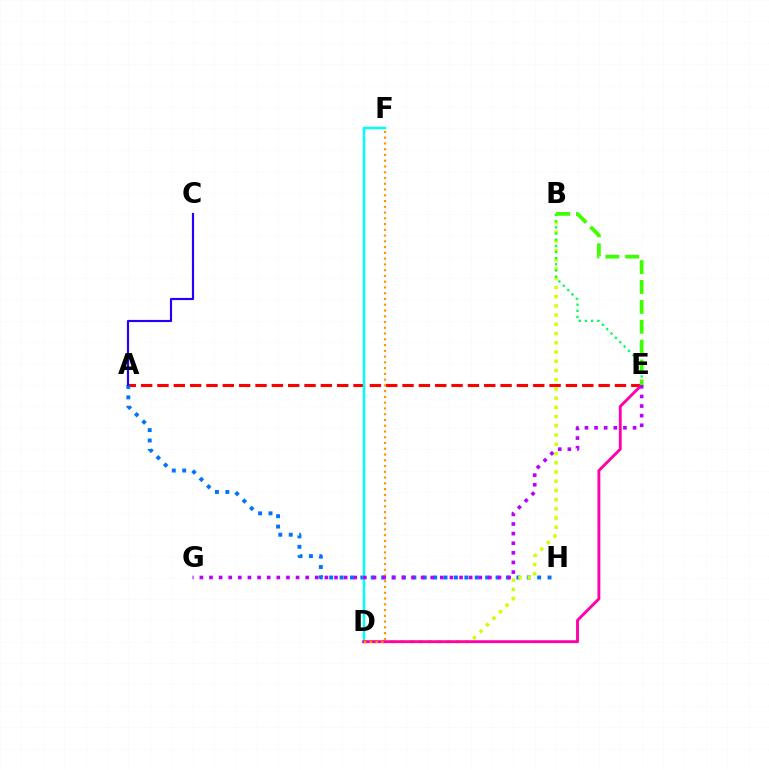{('A', 'E'): [{'color': '#ff0000', 'line_style': 'dashed', 'thickness': 2.22}], ('A', 'H'): [{'color': '#0074ff', 'line_style': 'dotted', 'thickness': 2.83}], ('D', 'F'): [{'color': '#00fff6', 'line_style': 'solid', 'thickness': 1.79}, {'color': '#ff9400', 'line_style': 'dotted', 'thickness': 1.57}], ('B', 'D'): [{'color': '#d1ff00', 'line_style': 'dotted', 'thickness': 2.51}], ('D', 'E'): [{'color': '#ff00ac', 'line_style': 'solid', 'thickness': 2.08}], ('B', 'E'): [{'color': '#00ff5c', 'line_style': 'dotted', 'thickness': 1.67}, {'color': '#3dff00', 'line_style': 'dashed', 'thickness': 2.7}], ('E', 'G'): [{'color': '#b900ff', 'line_style': 'dotted', 'thickness': 2.61}], ('A', 'C'): [{'color': '#2500ff', 'line_style': 'solid', 'thickness': 1.56}]}